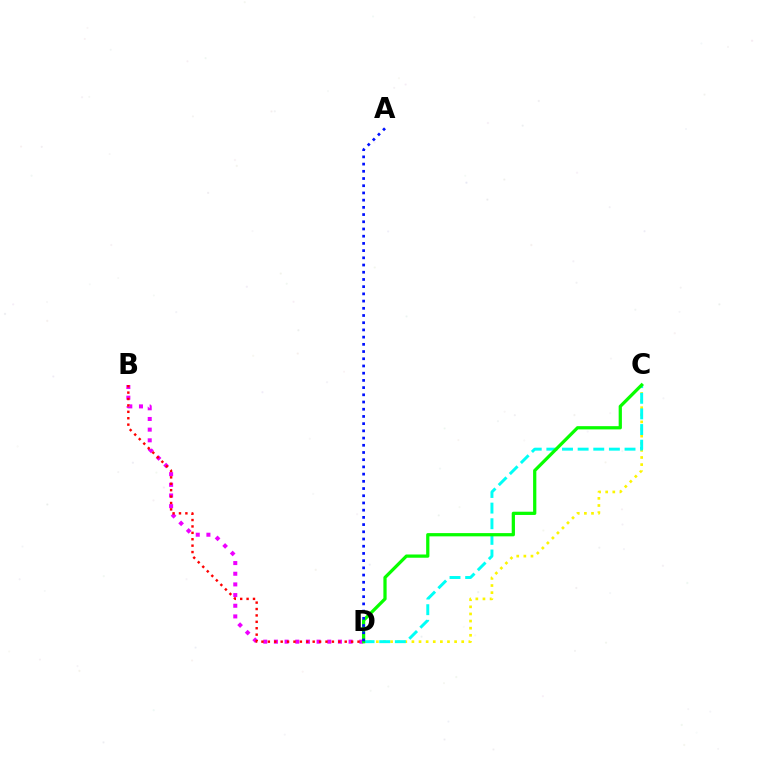{('B', 'D'): [{'color': '#ee00ff', 'line_style': 'dotted', 'thickness': 2.9}, {'color': '#ff0000', 'line_style': 'dotted', 'thickness': 1.74}], ('C', 'D'): [{'color': '#fcf500', 'line_style': 'dotted', 'thickness': 1.93}, {'color': '#00fff6', 'line_style': 'dashed', 'thickness': 2.12}, {'color': '#08ff00', 'line_style': 'solid', 'thickness': 2.34}], ('A', 'D'): [{'color': '#0010ff', 'line_style': 'dotted', 'thickness': 1.96}]}